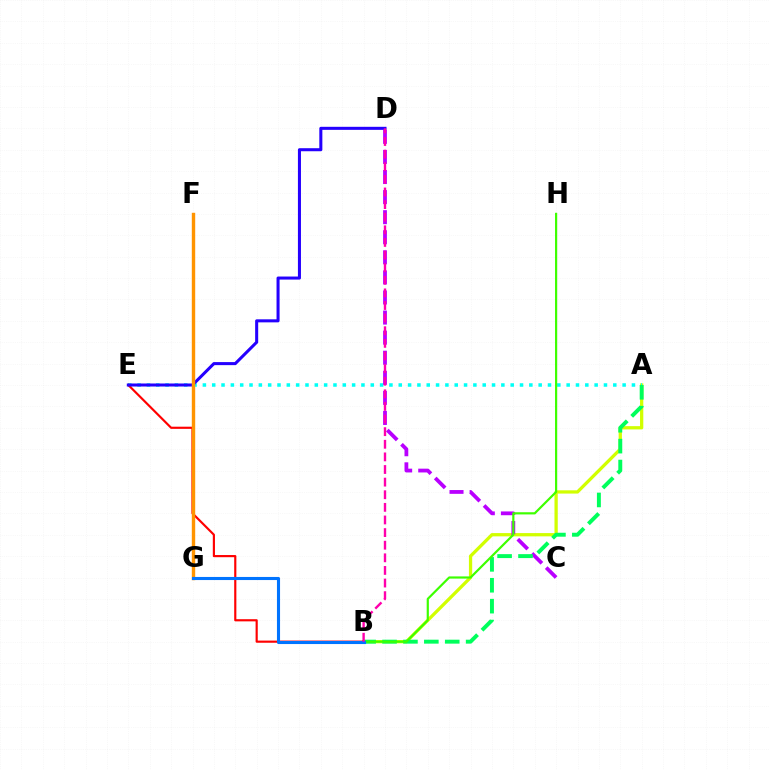{('A', 'B'): [{'color': '#d1ff00', 'line_style': 'solid', 'thickness': 2.35}, {'color': '#00ff5c', 'line_style': 'dashed', 'thickness': 2.84}], ('A', 'E'): [{'color': '#00fff6', 'line_style': 'dotted', 'thickness': 2.53}], ('B', 'E'): [{'color': '#ff0000', 'line_style': 'solid', 'thickness': 1.56}], ('D', 'E'): [{'color': '#2500ff', 'line_style': 'solid', 'thickness': 2.19}], ('C', 'D'): [{'color': '#b900ff', 'line_style': 'dashed', 'thickness': 2.73}], ('F', 'G'): [{'color': '#ff9400', 'line_style': 'solid', 'thickness': 2.45}], ('B', 'H'): [{'color': '#3dff00', 'line_style': 'solid', 'thickness': 1.58}], ('B', 'G'): [{'color': '#0074ff', 'line_style': 'solid', 'thickness': 2.23}], ('B', 'D'): [{'color': '#ff00ac', 'line_style': 'dashed', 'thickness': 1.71}]}